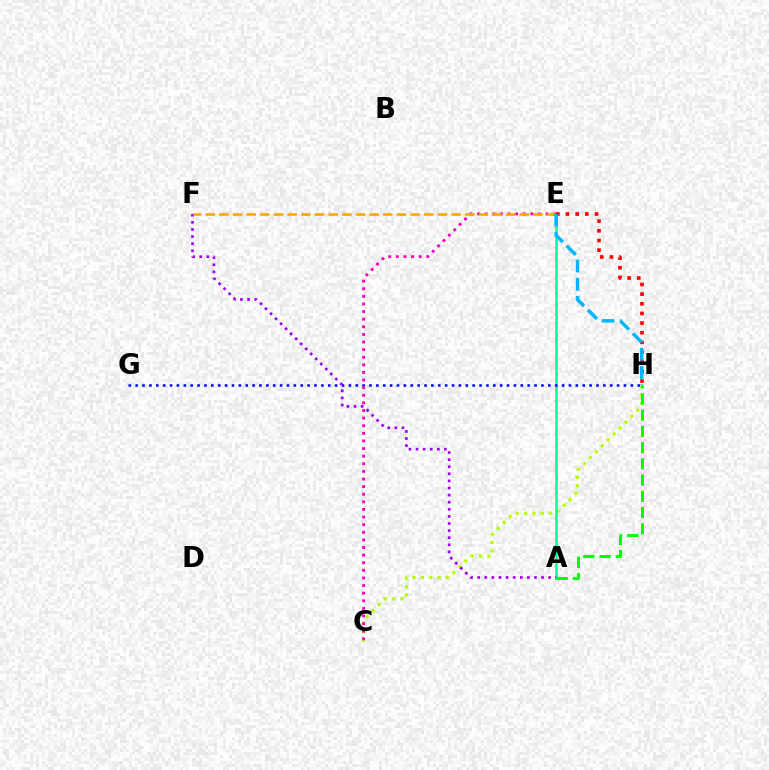{('C', 'H'): [{'color': '#b3ff00', 'line_style': 'dotted', 'thickness': 2.27}], ('A', 'E'): [{'color': '#00ff9d', 'line_style': 'solid', 'thickness': 1.85}], ('A', 'H'): [{'color': '#08ff00', 'line_style': 'dashed', 'thickness': 2.21}], ('G', 'H'): [{'color': '#0010ff', 'line_style': 'dotted', 'thickness': 1.87}], ('C', 'E'): [{'color': '#ff00bd', 'line_style': 'dotted', 'thickness': 2.07}], ('A', 'F'): [{'color': '#9b00ff', 'line_style': 'dotted', 'thickness': 1.93}], ('E', 'F'): [{'color': '#ffa500', 'line_style': 'dashed', 'thickness': 1.86}], ('E', 'H'): [{'color': '#ff0000', 'line_style': 'dotted', 'thickness': 2.63}, {'color': '#00b5ff', 'line_style': 'dashed', 'thickness': 2.47}]}